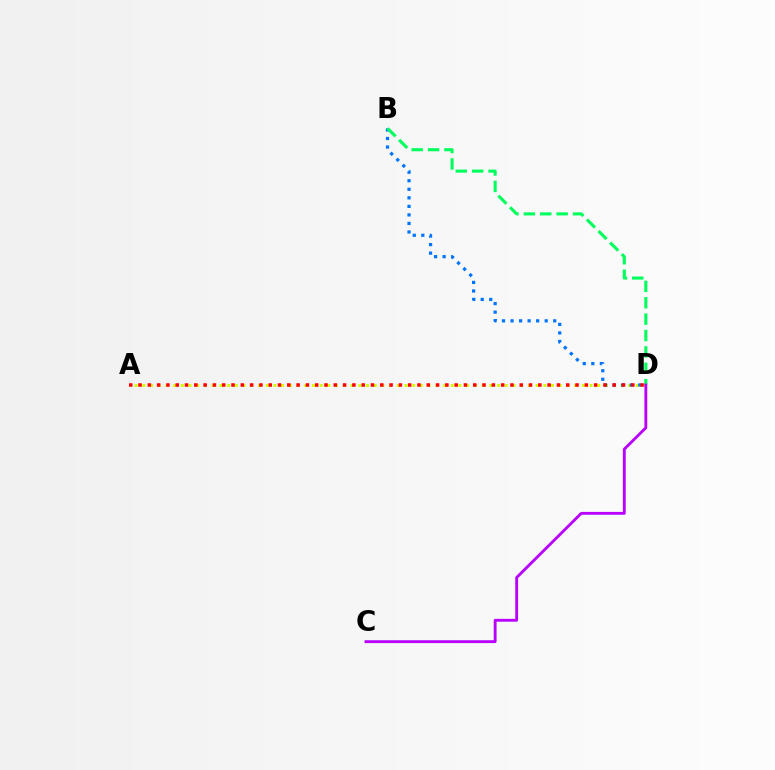{('A', 'D'): [{'color': '#d1ff00', 'line_style': 'dotted', 'thickness': 2.1}, {'color': '#ff0000', 'line_style': 'dotted', 'thickness': 2.53}], ('B', 'D'): [{'color': '#0074ff', 'line_style': 'dotted', 'thickness': 2.32}, {'color': '#00ff5c', 'line_style': 'dashed', 'thickness': 2.23}], ('C', 'D'): [{'color': '#b900ff', 'line_style': 'solid', 'thickness': 2.05}]}